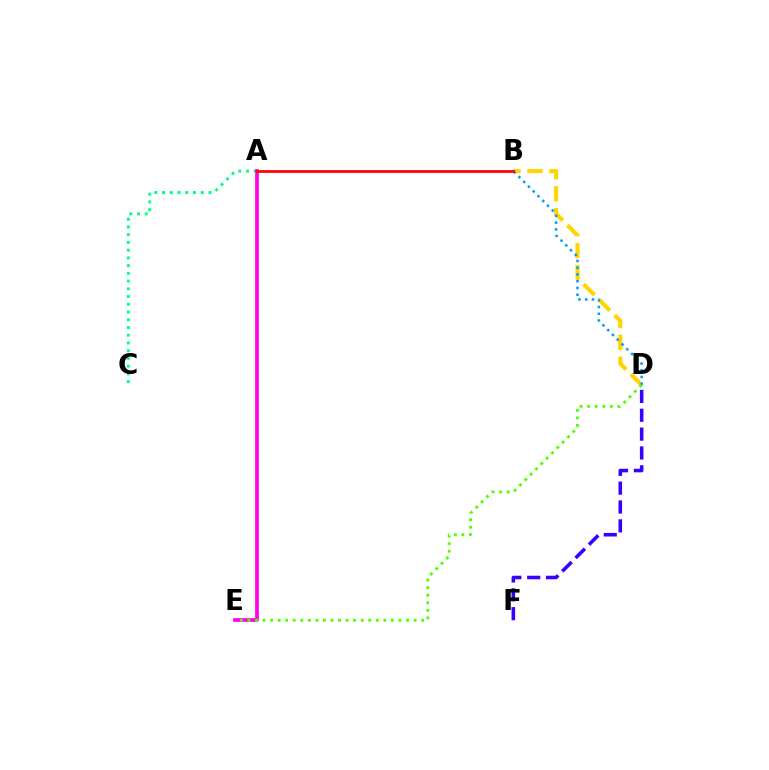{('B', 'D'): [{'color': '#ffd500', 'line_style': 'dashed', 'thickness': 2.98}, {'color': '#009eff', 'line_style': 'dotted', 'thickness': 1.83}], ('A', 'C'): [{'color': '#00ff86', 'line_style': 'dotted', 'thickness': 2.1}], ('A', 'E'): [{'color': '#ff00ed', 'line_style': 'solid', 'thickness': 2.66}], ('D', 'F'): [{'color': '#3700ff', 'line_style': 'dashed', 'thickness': 2.56}], ('D', 'E'): [{'color': '#4fff00', 'line_style': 'dotted', 'thickness': 2.05}], ('A', 'B'): [{'color': '#ff0000', 'line_style': 'solid', 'thickness': 1.98}]}